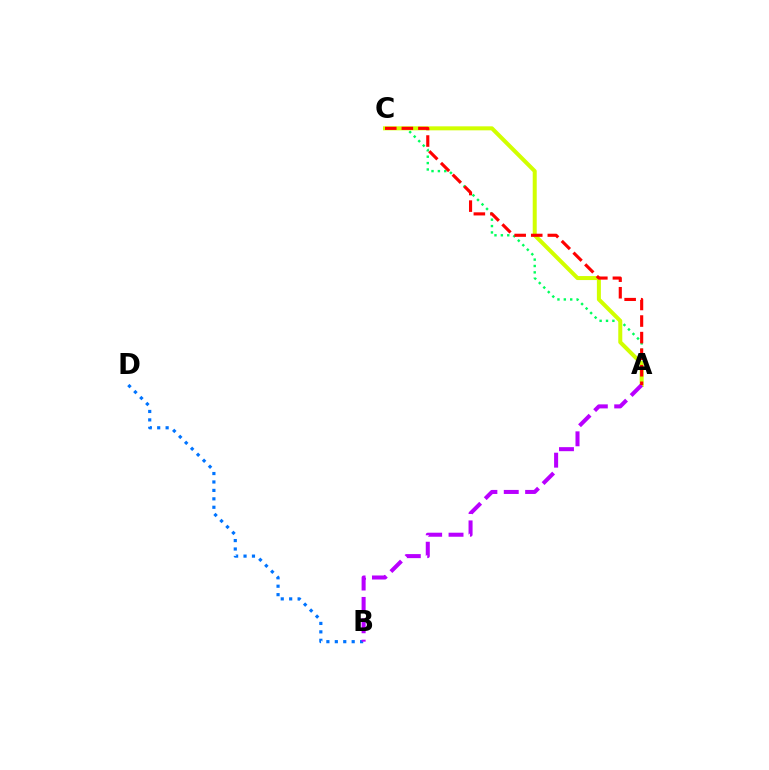{('A', 'C'): [{'color': '#00ff5c', 'line_style': 'dotted', 'thickness': 1.73}, {'color': '#d1ff00', 'line_style': 'solid', 'thickness': 2.88}, {'color': '#ff0000', 'line_style': 'dashed', 'thickness': 2.25}], ('B', 'D'): [{'color': '#0074ff', 'line_style': 'dotted', 'thickness': 2.29}], ('A', 'B'): [{'color': '#b900ff', 'line_style': 'dashed', 'thickness': 2.9}]}